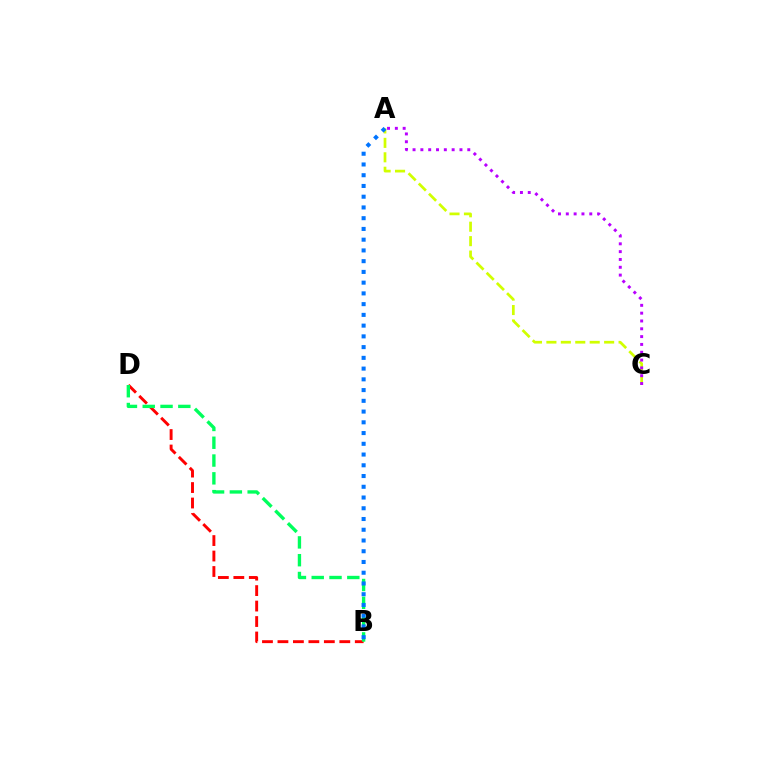{('A', 'C'): [{'color': '#d1ff00', 'line_style': 'dashed', 'thickness': 1.96}, {'color': '#b900ff', 'line_style': 'dotted', 'thickness': 2.12}], ('B', 'D'): [{'color': '#ff0000', 'line_style': 'dashed', 'thickness': 2.1}, {'color': '#00ff5c', 'line_style': 'dashed', 'thickness': 2.42}], ('A', 'B'): [{'color': '#0074ff', 'line_style': 'dotted', 'thickness': 2.92}]}